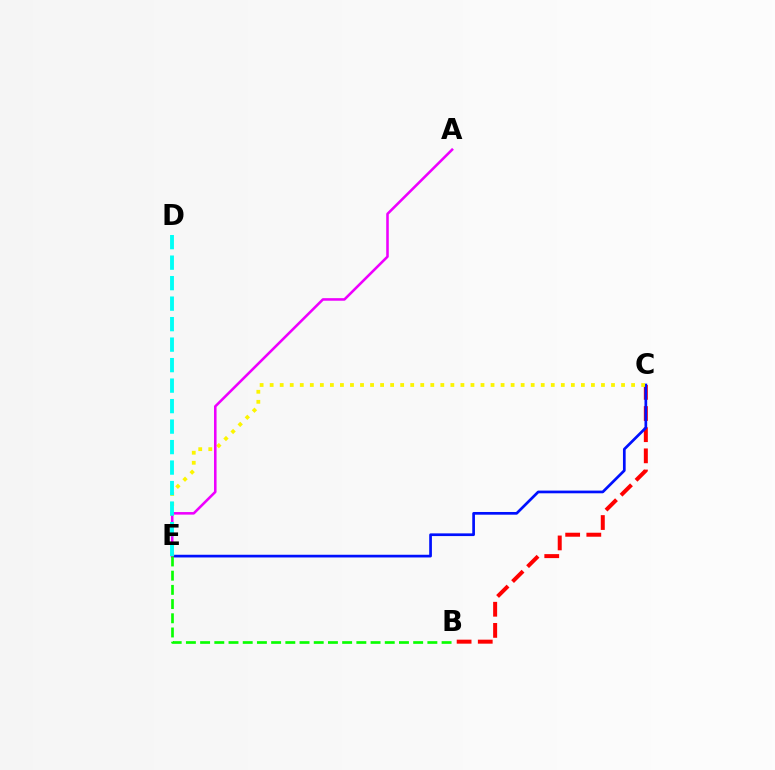{('B', 'C'): [{'color': '#ff0000', 'line_style': 'dashed', 'thickness': 2.87}], ('C', 'E'): [{'color': '#0010ff', 'line_style': 'solid', 'thickness': 1.95}, {'color': '#fcf500', 'line_style': 'dotted', 'thickness': 2.73}], ('A', 'E'): [{'color': '#ee00ff', 'line_style': 'solid', 'thickness': 1.85}], ('D', 'E'): [{'color': '#00fff6', 'line_style': 'dashed', 'thickness': 2.78}], ('B', 'E'): [{'color': '#08ff00', 'line_style': 'dashed', 'thickness': 1.93}]}